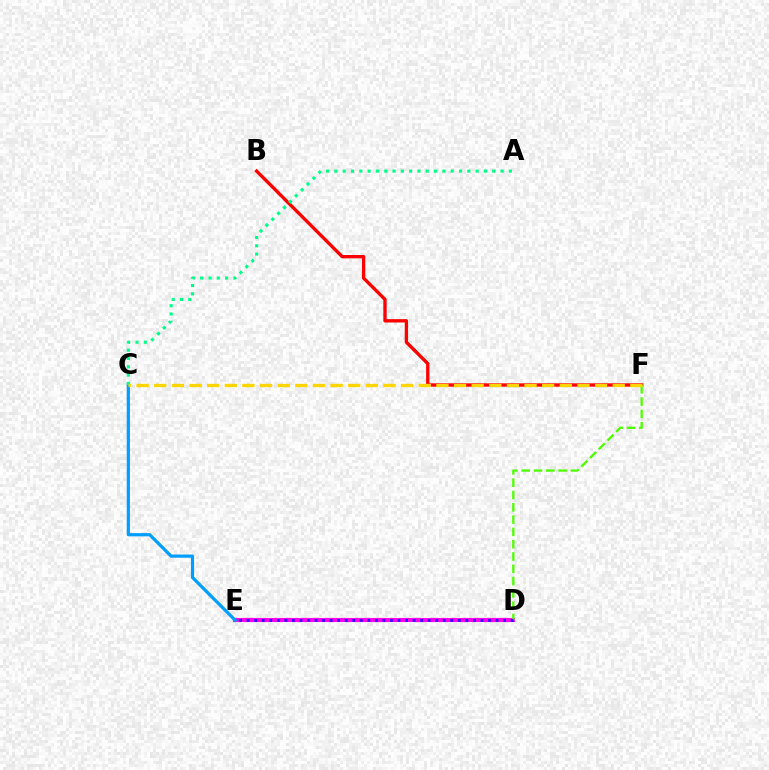{('D', 'E'): [{'color': '#ff00ed', 'line_style': 'solid', 'thickness': 2.94}, {'color': '#3700ff', 'line_style': 'dotted', 'thickness': 2.05}], ('C', 'E'): [{'color': '#009eff', 'line_style': 'solid', 'thickness': 2.3}], ('B', 'F'): [{'color': '#ff0000', 'line_style': 'solid', 'thickness': 2.41}], ('A', 'C'): [{'color': '#00ff86', 'line_style': 'dotted', 'thickness': 2.26}], ('D', 'F'): [{'color': '#4fff00', 'line_style': 'dashed', 'thickness': 1.67}], ('C', 'F'): [{'color': '#ffd500', 'line_style': 'dashed', 'thickness': 2.4}]}